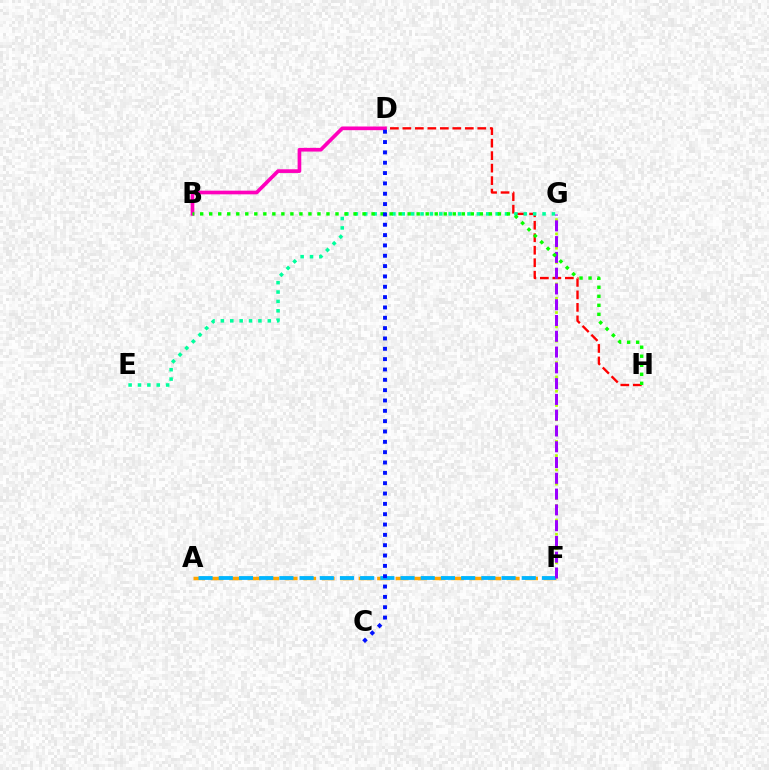{('D', 'H'): [{'color': '#ff0000', 'line_style': 'dashed', 'thickness': 1.7}], ('A', 'F'): [{'color': '#ffa500', 'line_style': 'dashed', 'thickness': 2.51}, {'color': '#00b5ff', 'line_style': 'dashed', 'thickness': 2.74}], ('F', 'G'): [{'color': '#b3ff00', 'line_style': 'dotted', 'thickness': 1.94}, {'color': '#9b00ff', 'line_style': 'dashed', 'thickness': 2.14}], ('B', 'D'): [{'color': '#ff00bd', 'line_style': 'solid', 'thickness': 2.65}], ('E', 'G'): [{'color': '#00ff9d', 'line_style': 'dotted', 'thickness': 2.55}], ('B', 'H'): [{'color': '#08ff00', 'line_style': 'dotted', 'thickness': 2.45}], ('C', 'D'): [{'color': '#0010ff', 'line_style': 'dotted', 'thickness': 2.81}]}